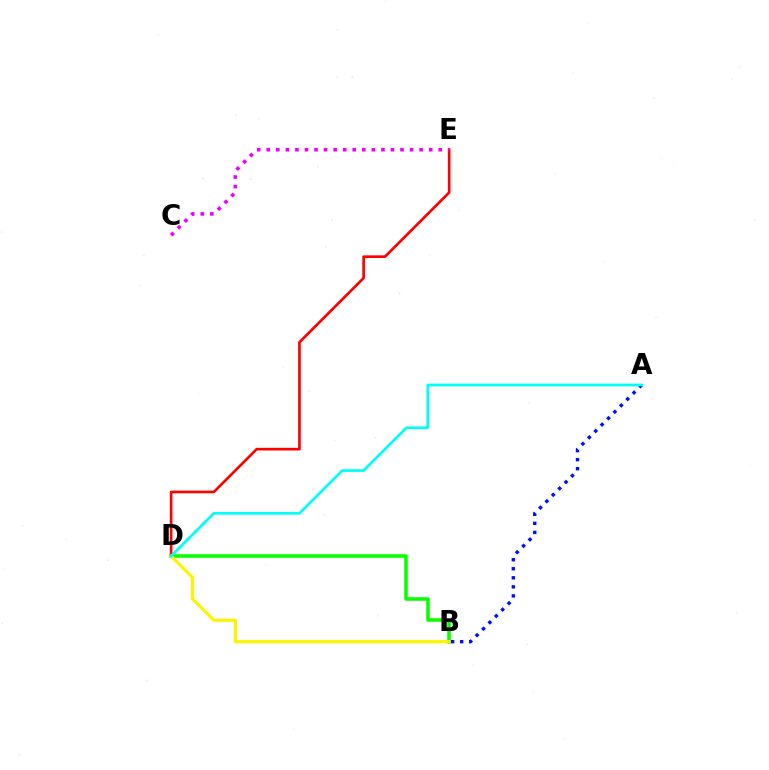{('B', 'D'): [{'color': '#08ff00', 'line_style': 'solid', 'thickness': 2.56}, {'color': '#fcf500', 'line_style': 'solid', 'thickness': 2.32}], ('D', 'E'): [{'color': '#ff0000', 'line_style': 'solid', 'thickness': 1.91}], ('C', 'E'): [{'color': '#ee00ff', 'line_style': 'dotted', 'thickness': 2.6}], ('A', 'B'): [{'color': '#0010ff', 'line_style': 'dotted', 'thickness': 2.46}], ('A', 'D'): [{'color': '#00fff6', 'line_style': 'solid', 'thickness': 1.95}]}